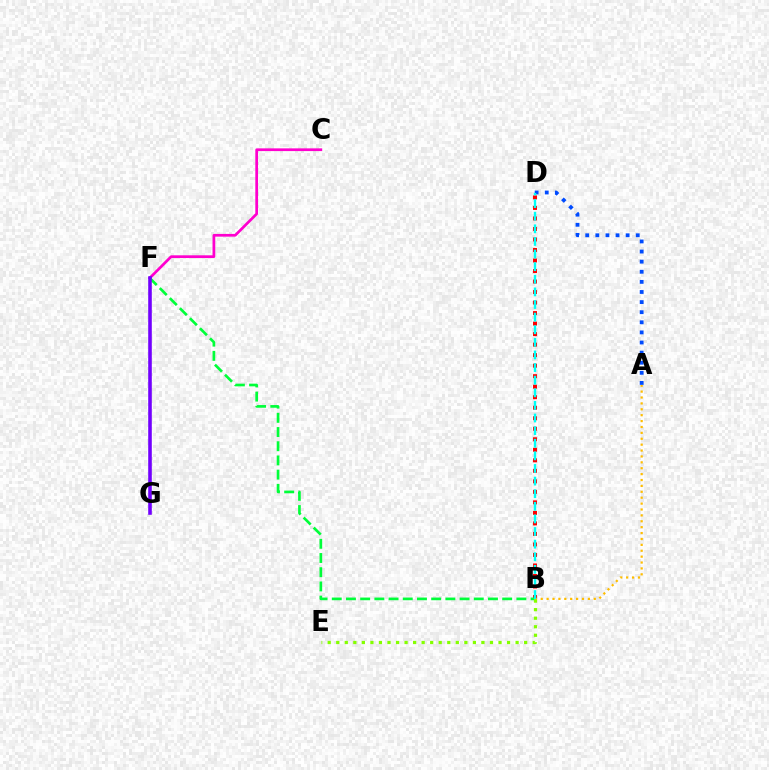{('B', 'D'): [{'color': '#ff0000', 'line_style': 'dotted', 'thickness': 2.86}, {'color': '#00fff6', 'line_style': 'dashed', 'thickness': 1.71}], ('C', 'F'): [{'color': '#ff00cf', 'line_style': 'solid', 'thickness': 1.96}], ('A', 'D'): [{'color': '#004bff', 'line_style': 'dotted', 'thickness': 2.75}], ('B', 'F'): [{'color': '#00ff39', 'line_style': 'dashed', 'thickness': 1.93}], ('A', 'B'): [{'color': '#ffbd00', 'line_style': 'dotted', 'thickness': 1.6}], ('F', 'G'): [{'color': '#7200ff', 'line_style': 'solid', 'thickness': 2.58}], ('B', 'E'): [{'color': '#84ff00', 'line_style': 'dotted', 'thickness': 2.32}]}